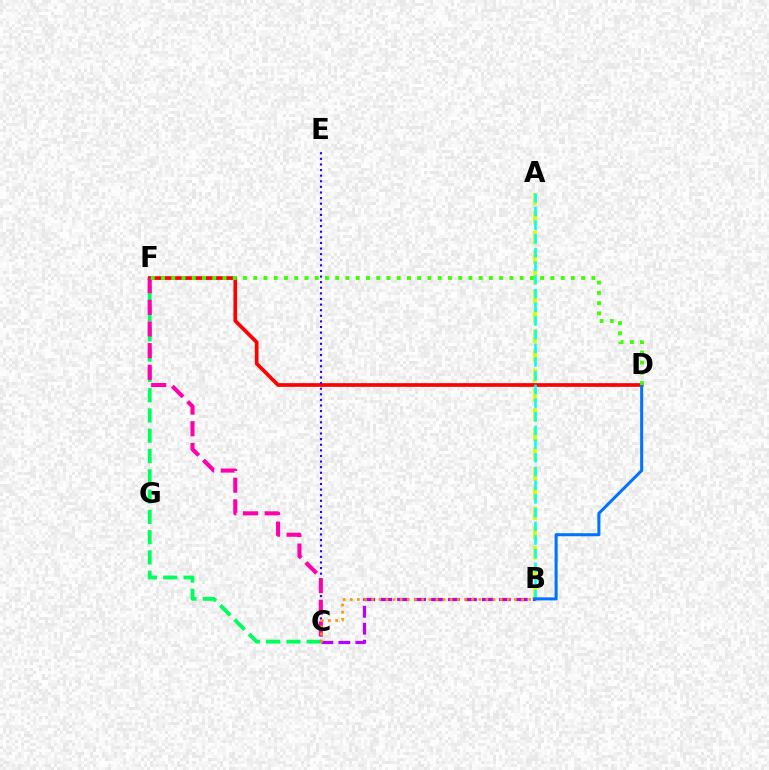{('A', 'B'): [{'color': '#d1ff00', 'line_style': 'dashed', 'thickness': 2.68}, {'color': '#00fff6', 'line_style': 'dashed', 'thickness': 1.86}], ('B', 'C'): [{'color': '#b900ff', 'line_style': 'dashed', 'thickness': 2.3}, {'color': '#ff9400', 'line_style': 'dotted', 'thickness': 1.94}], ('D', 'F'): [{'color': '#ff0000', 'line_style': 'solid', 'thickness': 2.66}, {'color': '#3dff00', 'line_style': 'dotted', 'thickness': 2.78}], ('C', 'F'): [{'color': '#00ff5c', 'line_style': 'dashed', 'thickness': 2.76}, {'color': '#ff00ac', 'line_style': 'dashed', 'thickness': 2.94}], ('C', 'E'): [{'color': '#2500ff', 'line_style': 'dotted', 'thickness': 1.52}], ('B', 'D'): [{'color': '#0074ff', 'line_style': 'solid', 'thickness': 2.19}]}